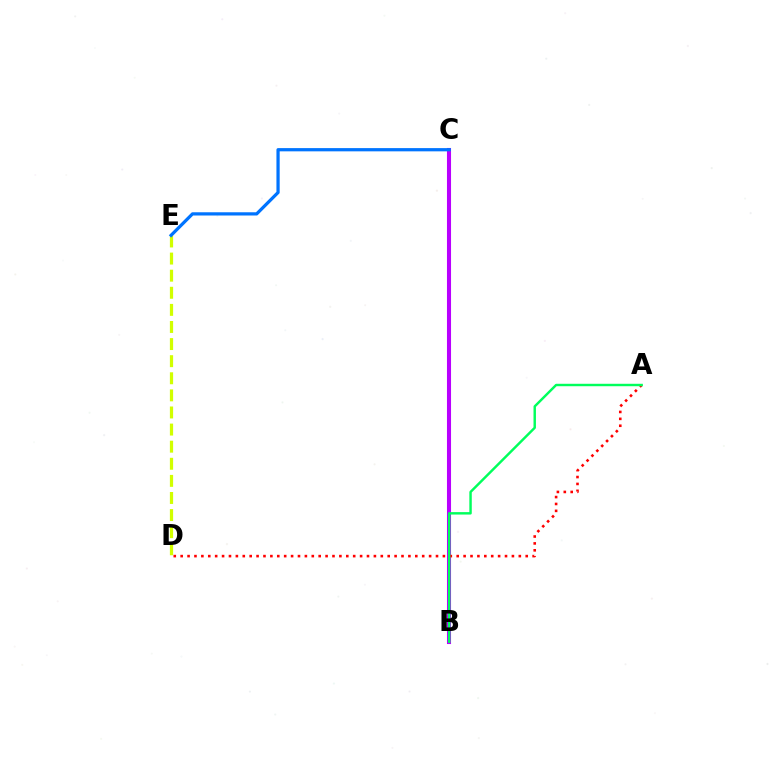{('B', 'C'): [{'color': '#b900ff', 'line_style': 'solid', 'thickness': 2.93}], ('D', 'E'): [{'color': '#d1ff00', 'line_style': 'dashed', 'thickness': 2.32}], ('C', 'E'): [{'color': '#0074ff', 'line_style': 'solid', 'thickness': 2.33}], ('A', 'D'): [{'color': '#ff0000', 'line_style': 'dotted', 'thickness': 1.88}], ('A', 'B'): [{'color': '#00ff5c', 'line_style': 'solid', 'thickness': 1.75}]}